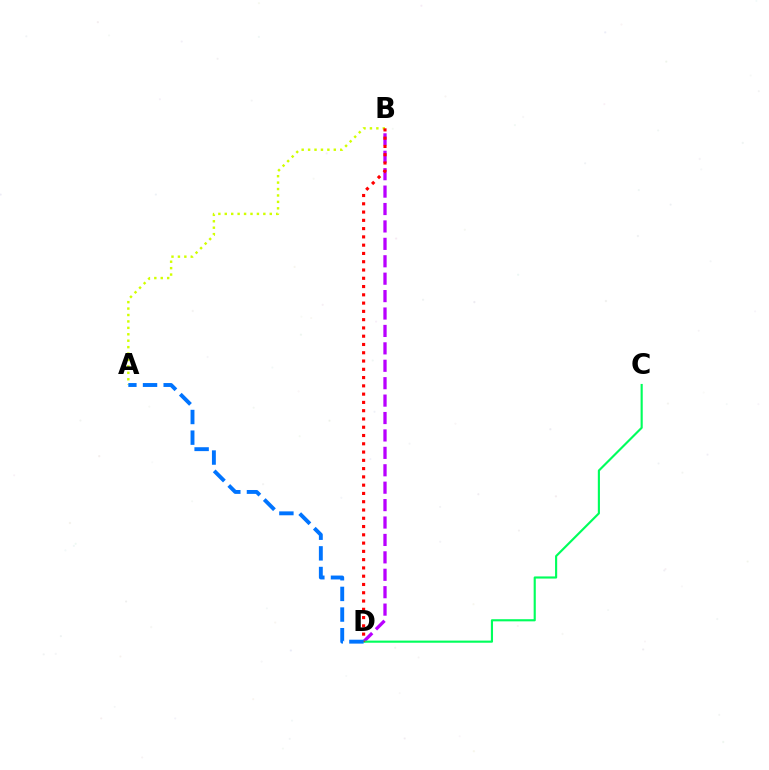{('B', 'D'): [{'color': '#b900ff', 'line_style': 'dashed', 'thickness': 2.37}, {'color': '#ff0000', 'line_style': 'dotted', 'thickness': 2.25}], ('A', 'B'): [{'color': '#d1ff00', 'line_style': 'dotted', 'thickness': 1.75}], ('C', 'D'): [{'color': '#00ff5c', 'line_style': 'solid', 'thickness': 1.54}], ('A', 'D'): [{'color': '#0074ff', 'line_style': 'dashed', 'thickness': 2.8}]}